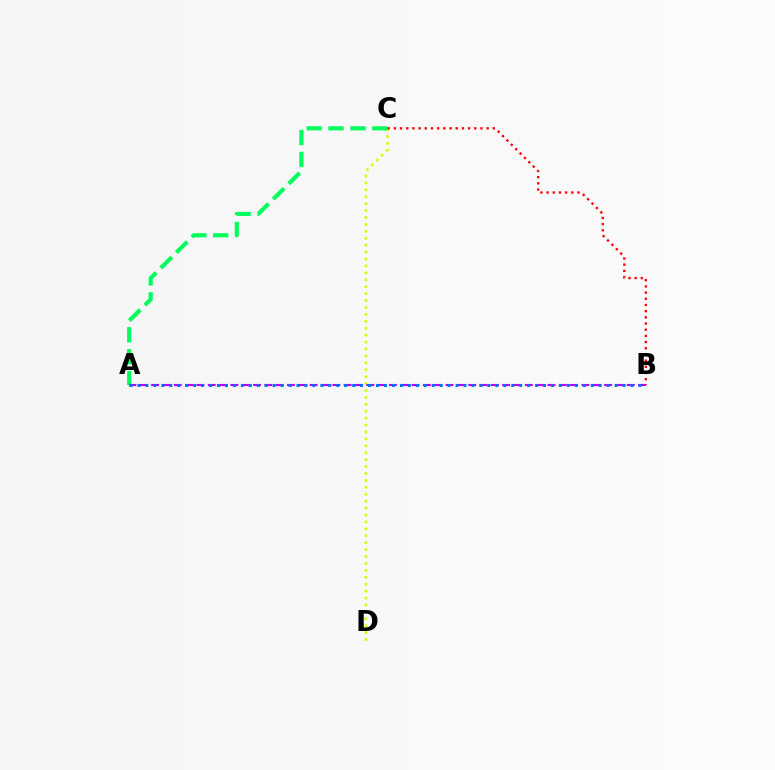{('C', 'D'): [{'color': '#d1ff00', 'line_style': 'dotted', 'thickness': 1.88}], ('A', 'C'): [{'color': '#00ff5c', 'line_style': 'dashed', 'thickness': 2.98}], ('A', 'B'): [{'color': '#b900ff', 'line_style': 'dashed', 'thickness': 1.54}, {'color': '#0074ff', 'line_style': 'dotted', 'thickness': 2.16}], ('B', 'C'): [{'color': '#ff0000', 'line_style': 'dotted', 'thickness': 1.68}]}